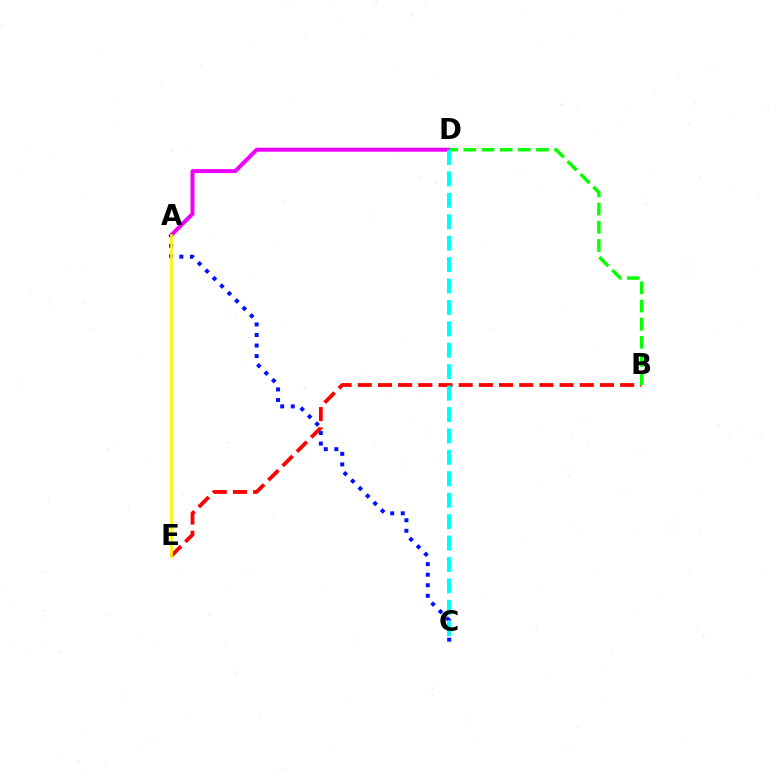{('B', 'E'): [{'color': '#ff0000', 'line_style': 'dashed', 'thickness': 2.74}], ('A', 'D'): [{'color': '#ee00ff', 'line_style': 'solid', 'thickness': 2.87}], ('A', 'C'): [{'color': '#0010ff', 'line_style': 'dotted', 'thickness': 2.87}], ('B', 'D'): [{'color': '#08ff00', 'line_style': 'dashed', 'thickness': 2.47}], ('C', 'D'): [{'color': '#00fff6', 'line_style': 'dashed', 'thickness': 2.91}], ('A', 'E'): [{'color': '#fcf500', 'line_style': 'solid', 'thickness': 1.91}]}